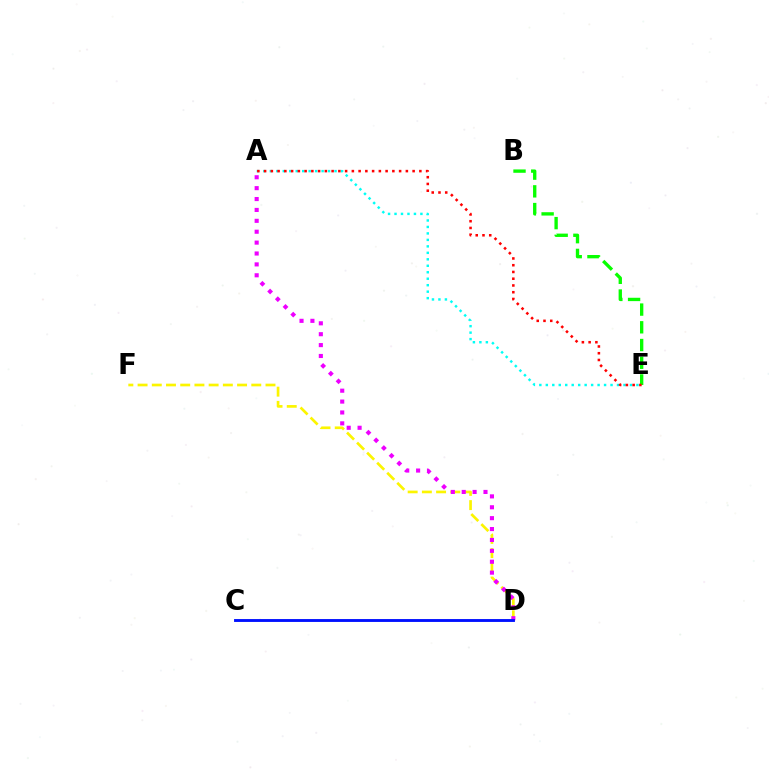{('A', 'E'): [{'color': '#00fff6', 'line_style': 'dotted', 'thickness': 1.76}, {'color': '#ff0000', 'line_style': 'dotted', 'thickness': 1.83}], ('D', 'F'): [{'color': '#fcf500', 'line_style': 'dashed', 'thickness': 1.93}], ('B', 'E'): [{'color': '#08ff00', 'line_style': 'dashed', 'thickness': 2.41}], ('A', 'D'): [{'color': '#ee00ff', 'line_style': 'dotted', 'thickness': 2.96}], ('C', 'D'): [{'color': '#0010ff', 'line_style': 'solid', 'thickness': 2.07}]}